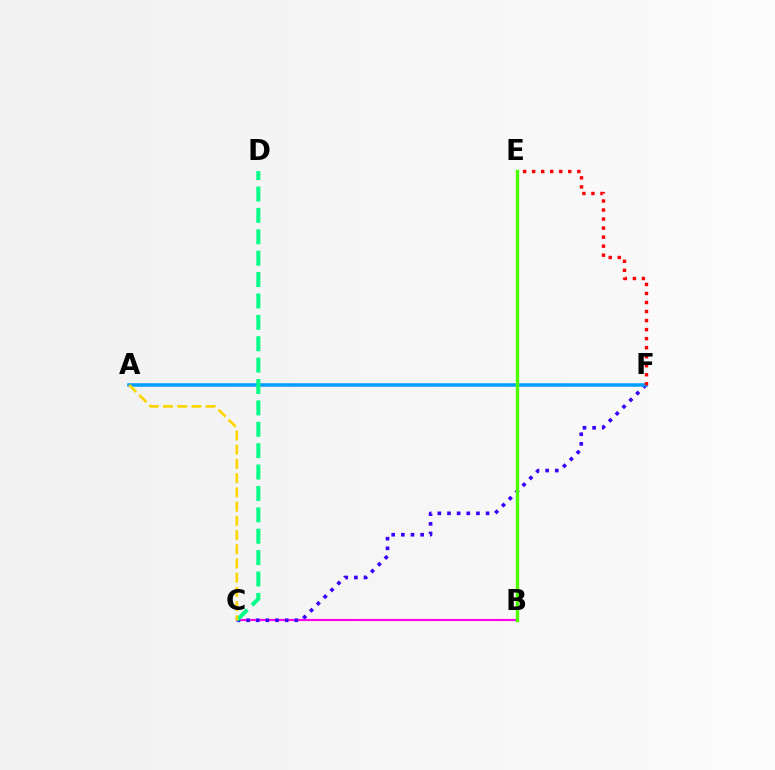{('B', 'C'): [{'color': '#ff00ed', 'line_style': 'solid', 'thickness': 1.54}], ('C', 'F'): [{'color': '#3700ff', 'line_style': 'dotted', 'thickness': 2.62}], ('A', 'F'): [{'color': '#009eff', 'line_style': 'solid', 'thickness': 2.53}], ('C', 'D'): [{'color': '#00ff86', 'line_style': 'dashed', 'thickness': 2.91}], ('A', 'C'): [{'color': '#ffd500', 'line_style': 'dashed', 'thickness': 1.93}], ('E', 'F'): [{'color': '#ff0000', 'line_style': 'dotted', 'thickness': 2.45}], ('B', 'E'): [{'color': '#4fff00', 'line_style': 'solid', 'thickness': 2.44}]}